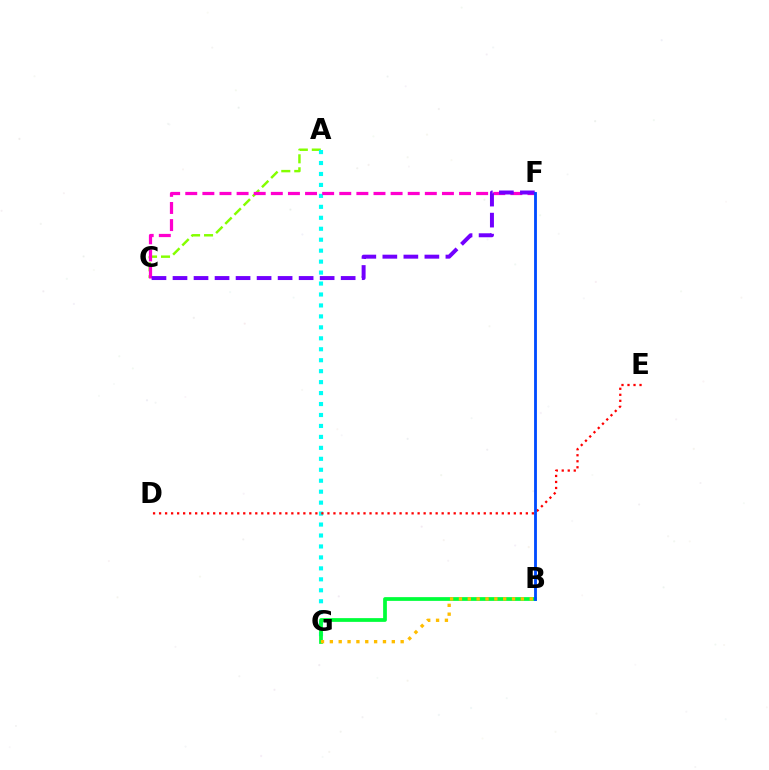{('A', 'C'): [{'color': '#84ff00', 'line_style': 'dashed', 'thickness': 1.76}], ('A', 'G'): [{'color': '#00fff6', 'line_style': 'dotted', 'thickness': 2.98}], ('B', 'G'): [{'color': '#00ff39', 'line_style': 'solid', 'thickness': 2.69}, {'color': '#ffbd00', 'line_style': 'dotted', 'thickness': 2.41}], ('C', 'F'): [{'color': '#ff00cf', 'line_style': 'dashed', 'thickness': 2.32}, {'color': '#7200ff', 'line_style': 'dashed', 'thickness': 2.86}], ('D', 'E'): [{'color': '#ff0000', 'line_style': 'dotted', 'thickness': 1.63}], ('B', 'F'): [{'color': '#004bff', 'line_style': 'solid', 'thickness': 2.04}]}